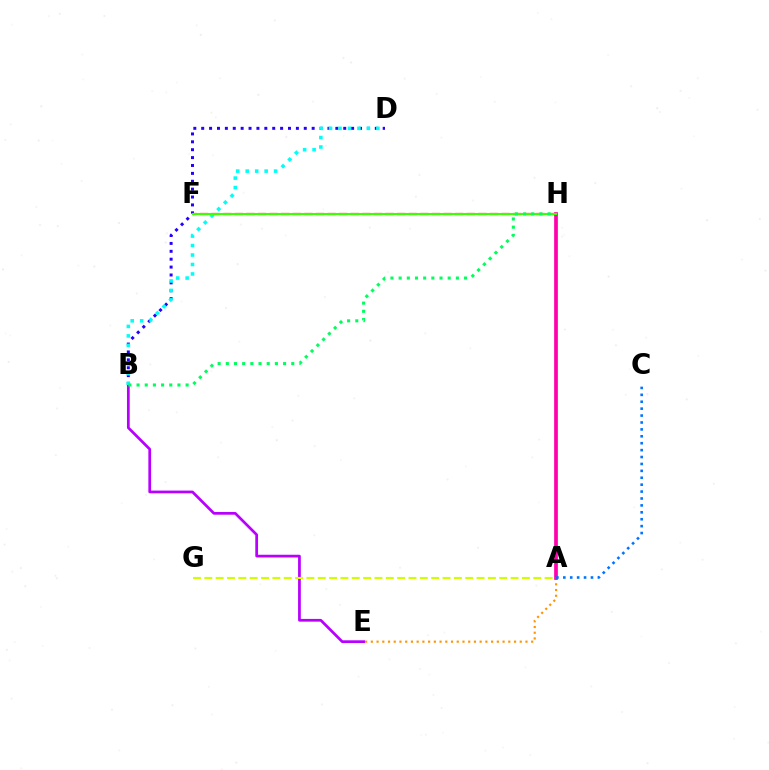{('A', 'E'): [{'color': '#ff9400', 'line_style': 'dotted', 'thickness': 1.56}], ('A', 'H'): [{'color': '#ff00ac', 'line_style': 'solid', 'thickness': 2.66}], ('A', 'C'): [{'color': '#0074ff', 'line_style': 'dotted', 'thickness': 1.88}], ('B', 'D'): [{'color': '#2500ff', 'line_style': 'dotted', 'thickness': 2.14}, {'color': '#00fff6', 'line_style': 'dotted', 'thickness': 2.57}], ('B', 'E'): [{'color': '#b900ff', 'line_style': 'solid', 'thickness': 1.96}], ('F', 'H'): [{'color': '#ff0000', 'line_style': 'dashed', 'thickness': 1.58}, {'color': '#3dff00', 'line_style': 'solid', 'thickness': 1.53}], ('A', 'G'): [{'color': '#d1ff00', 'line_style': 'dashed', 'thickness': 1.54}], ('B', 'H'): [{'color': '#00ff5c', 'line_style': 'dotted', 'thickness': 2.22}]}